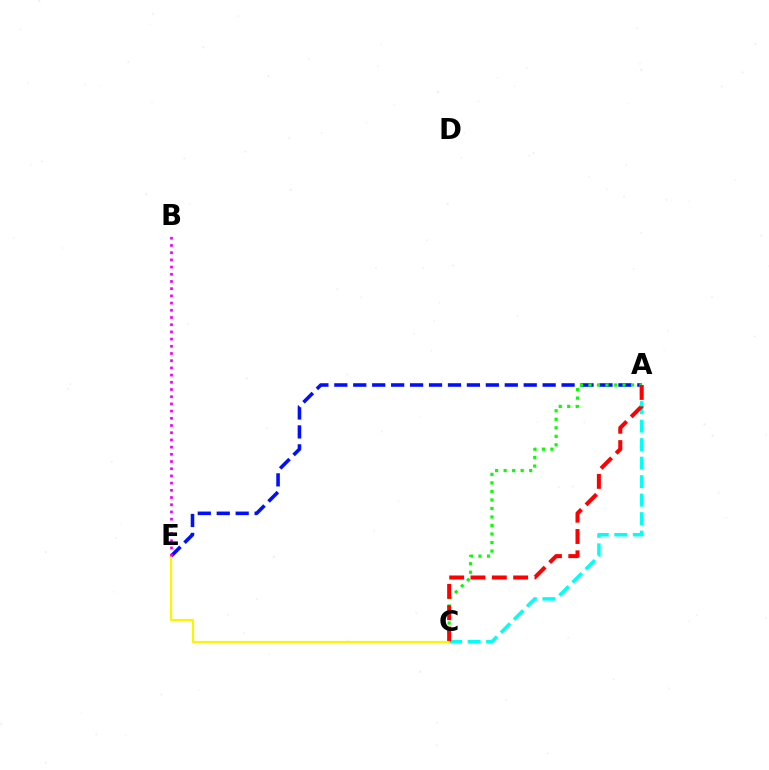{('A', 'E'): [{'color': '#0010ff', 'line_style': 'dashed', 'thickness': 2.57}], ('A', 'C'): [{'color': '#00fff6', 'line_style': 'dashed', 'thickness': 2.51}, {'color': '#08ff00', 'line_style': 'dotted', 'thickness': 2.31}, {'color': '#ff0000', 'line_style': 'dashed', 'thickness': 2.9}], ('C', 'E'): [{'color': '#fcf500', 'line_style': 'solid', 'thickness': 1.59}], ('B', 'E'): [{'color': '#ee00ff', 'line_style': 'dotted', 'thickness': 1.96}]}